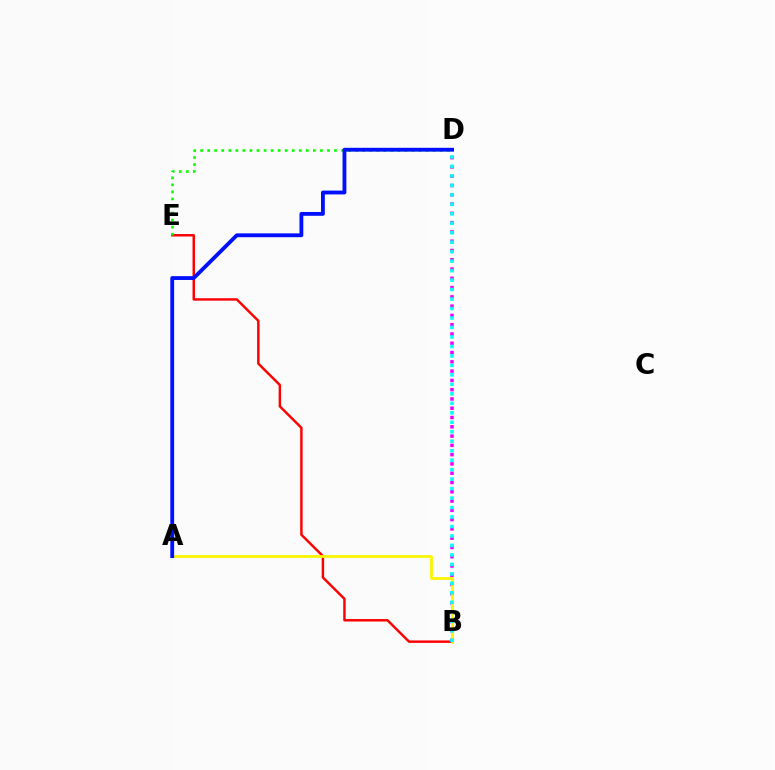{('B', 'E'): [{'color': '#ff0000', 'line_style': 'solid', 'thickness': 1.77}], ('B', 'D'): [{'color': '#ee00ff', 'line_style': 'dotted', 'thickness': 2.52}, {'color': '#00fff6', 'line_style': 'dotted', 'thickness': 2.57}], ('D', 'E'): [{'color': '#08ff00', 'line_style': 'dotted', 'thickness': 1.91}], ('A', 'B'): [{'color': '#fcf500', 'line_style': 'solid', 'thickness': 1.99}], ('A', 'D'): [{'color': '#0010ff', 'line_style': 'solid', 'thickness': 2.76}]}